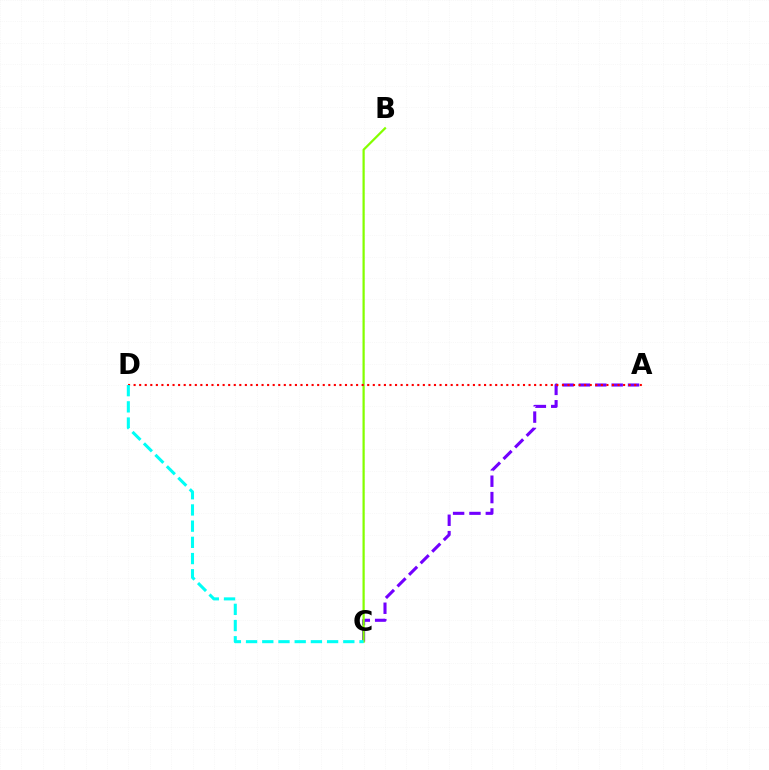{('A', 'C'): [{'color': '#7200ff', 'line_style': 'dashed', 'thickness': 2.22}], ('B', 'C'): [{'color': '#84ff00', 'line_style': 'solid', 'thickness': 1.61}], ('A', 'D'): [{'color': '#ff0000', 'line_style': 'dotted', 'thickness': 1.51}], ('C', 'D'): [{'color': '#00fff6', 'line_style': 'dashed', 'thickness': 2.2}]}